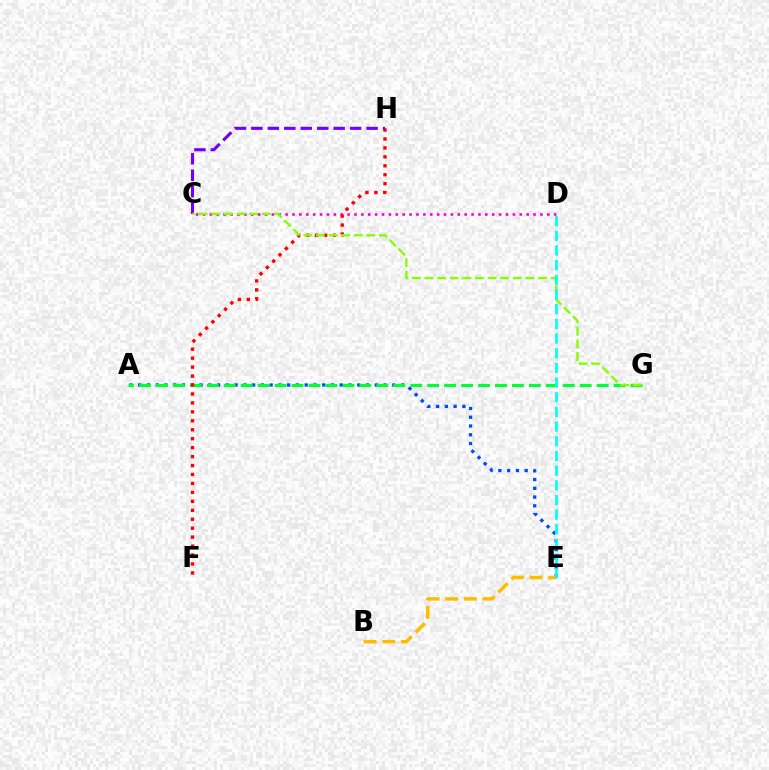{('A', 'E'): [{'color': '#004bff', 'line_style': 'dotted', 'thickness': 2.38}], ('A', 'G'): [{'color': '#00ff39', 'line_style': 'dashed', 'thickness': 2.3}], ('C', 'D'): [{'color': '#ff00cf', 'line_style': 'dotted', 'thickness': 1.87}], ('F', 'H'): [{'color': '#ff0000', 'line_style': 'dotted', 'thickness': 2.43}], ('B', 'E'): [{'color': '#ffbd00', 'line_style': 'dashed', 'thickness': 2.53}], ('C', 'H'): [{'color': '#7200ff', 'line_style': 'dashed', 'thickness': 2.24}], ('C', 'G'): [{'color': '#84ff00', 'line_style': 'dashed', 'thickness': 1.71}], ('D', 'E'): [{'color': '#00fff6', 'line_style': 'dashed', 'thickness': 1.99}]}